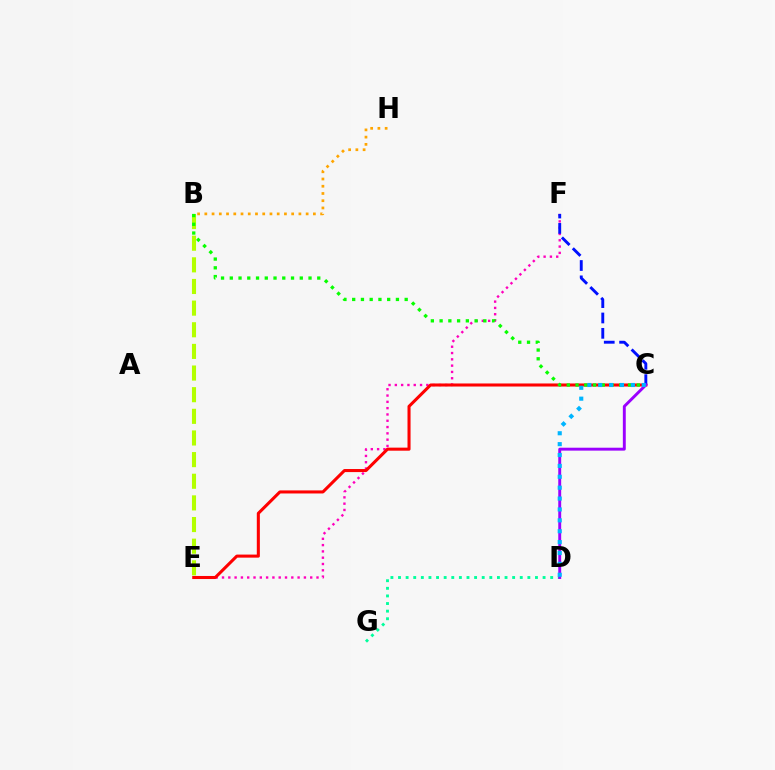{('E', 'F'): [{'color': '#ff00bd', 'line_style': 'dotted', 'thickness': 1.71}], ('B', 'E'): [{'color': '#b3ff00', 'line_style': 'dashed', 'thickness': 2.94}], ('C', 'E'): [{'color': '#ff0000', 'line_style': 'solid', 'thickness': 2.2}], ('B', 'C'): [{'color': '#08ff00', 'line_style': 'dotted', 'thickness': 2.38}], ('D', 'G'): [{'color': '#00ff9d', 'line_style': 'dotted', 'thickness': 2.07}], ('C', 'F'): [{'color': '#0010ff', 'line_style': 'dashed', 'thickness': 2.09}], ('C', 'D'): [{'color': '#9b00ff', 'line_style': 'solid', 'thickness': 2.1}, {'color': '#00b5ff', 'line_style': 'dotted', 'thickness': 2.96}], ('B', 'H'): [{'color': '#ffa500', 'line_style': 'dotted', 'thickness': 1.97}]}